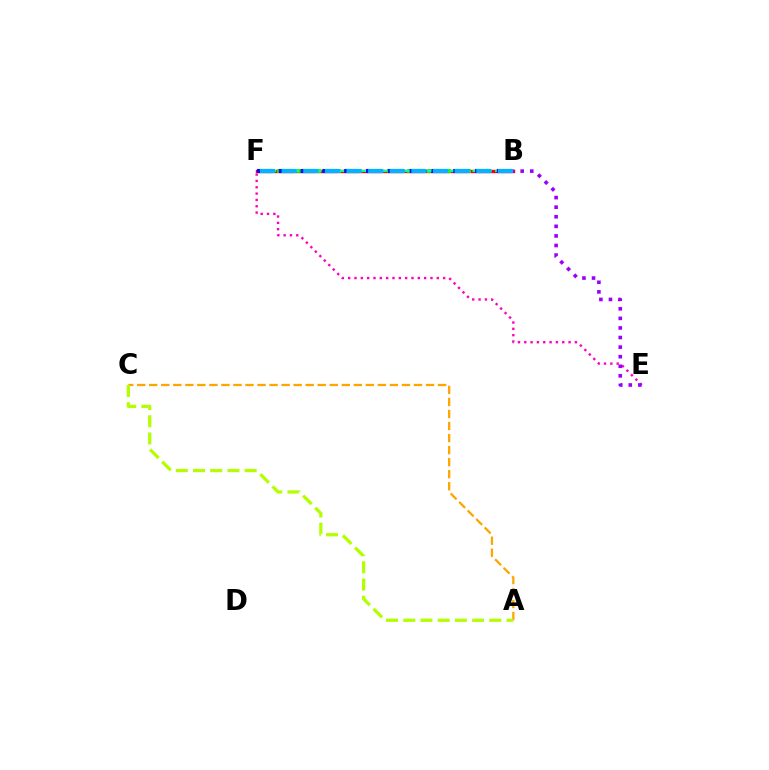{('A', 'C'): [{'color': '#ffa500', 'line_style': 'dashed', 'thickness': 1.63}, {'color': '#b3ff00', 'line_style': 'dashed', 'thickness': 2.34}], ('B', 'F'): [{'color': '#ff0000', 'line_style': 'solid', 'thickness': 2.44}, {'color': '#08ff00', 'line_style': 'dotted', 'thickness': 2.72}, {'color': '#00ff9d', 'line_style': 'dashed', 'thickness': 1.54}, {'color': '#0010ff', 'line_style': 'dashed', 'thickness': 2.96}, {'color': '#00b5ff', 'line_style': 'dashed', 'thickness': 2.94}], ('E', 'F'): [{'color': '#ff00bd', 'line_style': 'dotted', 'thickness': 1.72}], ('B', 'E'): [{'color': '#9b00ff', 'line_style': 'dotted', 'thickness': 2.6}]}